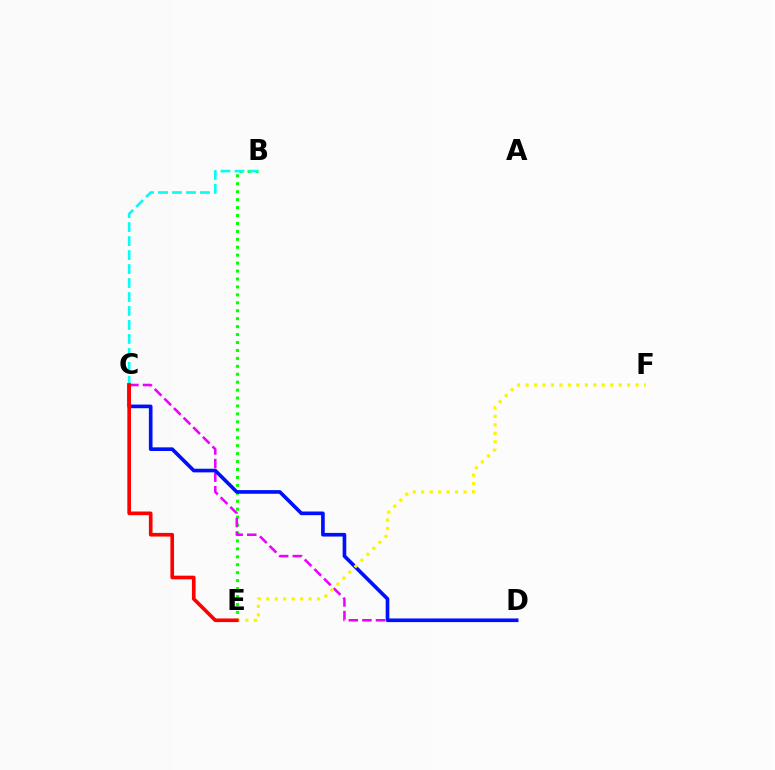{('B', 'E'): [{'color': '#08ff00', 'line_style': 'dotted', 'thickness': 2.16}], ('C', 'D'): [{'color': '#ee00ff', 'line_style': 'dashed', 'thickness': 1.85}, {'color': '#0010ff', 'line_style': 'solid', 'thickness': 2.63}], ('B', 'C'): [{'color': '#00fff6', 'line_style': 'dashed', 'thickness': 1.9}], ('E', 'F'): [{'color': '#fcf500', 'line_style': 'dotted', 'thickness': 2.3}], ('C', 'E'): [{'color': '#ff0000', 'line_style': 'solid', 'thickness': 2.62}]}